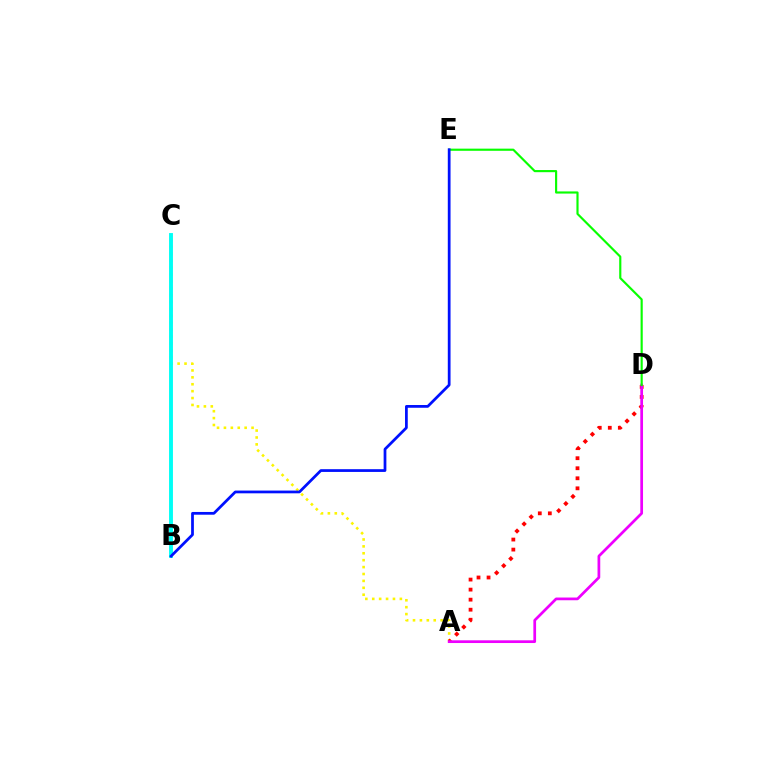{('A', 'C'): [{'color': '#fcf500', 'line_style': 'dotted', 'thickness': 1.88}], ('A', 'D'): [{'color': '#ff0000', 'line_style': 'dotted', 'thickness': 2.73}, {'color': '#ee00ff', 'line_style': 'solid', 'thickness': 1.96}], ('B', 'C'): [{'color': '#00fff6', 'line_style': 'solid', 'thickness': 2.8}], ('D', 'E'): [{'color': '#08ff00', 'line_style': 'solid', 'thickness': 1.55}], ('B', 'E'): [{'color': '#0010ff', 'line_style': 'solid', 'thickness': 1.98}]}